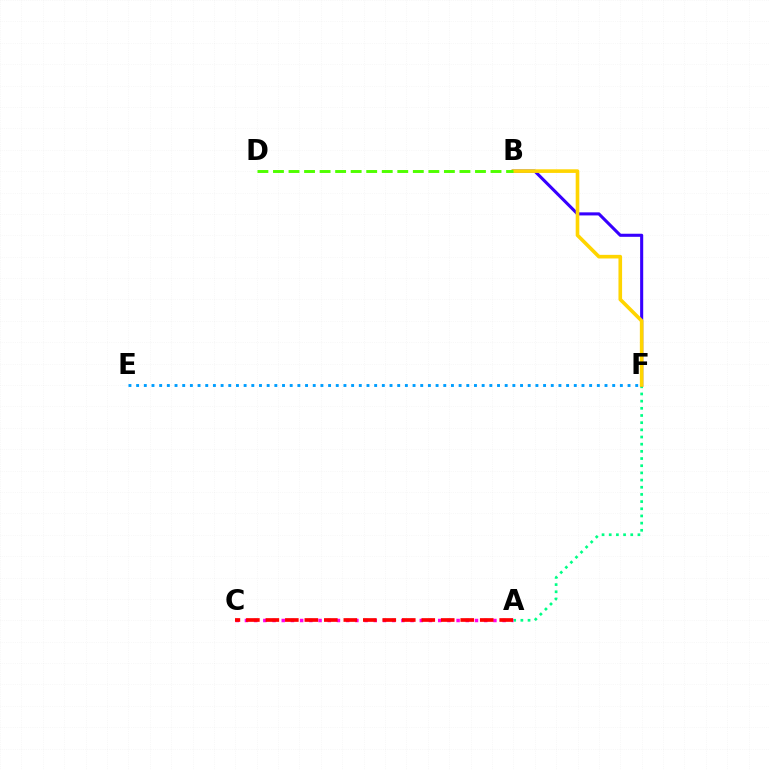{('E', 'F'): [{'color': '#009eff', 'line_style': 'dotted', 'thickness': 2.09}], ('A', 'F'): [{'color': '#00ff86', 'line_style': 'dotted', 'thickness': 1.95}], ('A', 'C'): [{'color': '#ff00ed', 'line_style': 'dotted', 'thickness': 2.5}, {'color': '#ff0000', 'line_style': 'dashed', 'thickness': 2.65}], ('B', 'F'): [{'color': '#3700ff', 'line_style': 'solid', 'thickness': 2.22}, {'color': '#ffd500', 'line_style': 'solid', 'thickness': 2.61}], ('B', 'D'): [{'color': '#4fff00', 'line_style': 'dashed', 'thickness': 2.11}]}